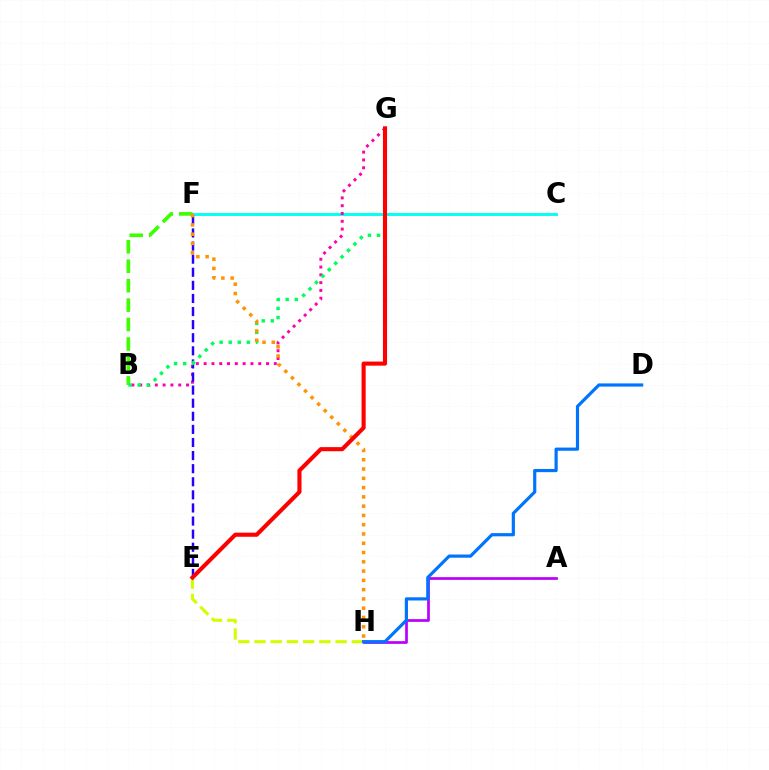{('A', 'H'): [{'color': '#b900ff', 'line_style': 'solid', 'thickness': 1.95}], ('E', 'H'): [{'color': '#d1ff00', 'line_style': 'dashed', 'thickness': 2.2}], ('D', 'H'): [{'color': '#0074ff', 'line_style': 'solid', 'thickness': 2.29}], ('C', 'F'): [{'color': '#00fff6', 'line_style': 'solid', 'thickness': 2.09}], ('B', 'G'): [{'color': '#ff00ac', 'line_style': 'dotted', 'thickness': 2.12}, {'color': '#00ff5c', 'line_style': 'dotted', 'thickness': 2.46}], ('E', 'F'): [{'color': '#2500ff', 'line_style': 'dashed', 'thickness': 1.78}], ('B', 'F'): [{'color': '#3dff00', 'line_style': 'dashed', 'thickness': 2.64}], ('F', 'H'): [{'color': '#ff9400', 'line_style': 'dotted', 'thickness': 2.52}], ('E', 'G'): [{'color': '#ff0000', 'line_style': 'solid', 'thickness': 2.95}]}